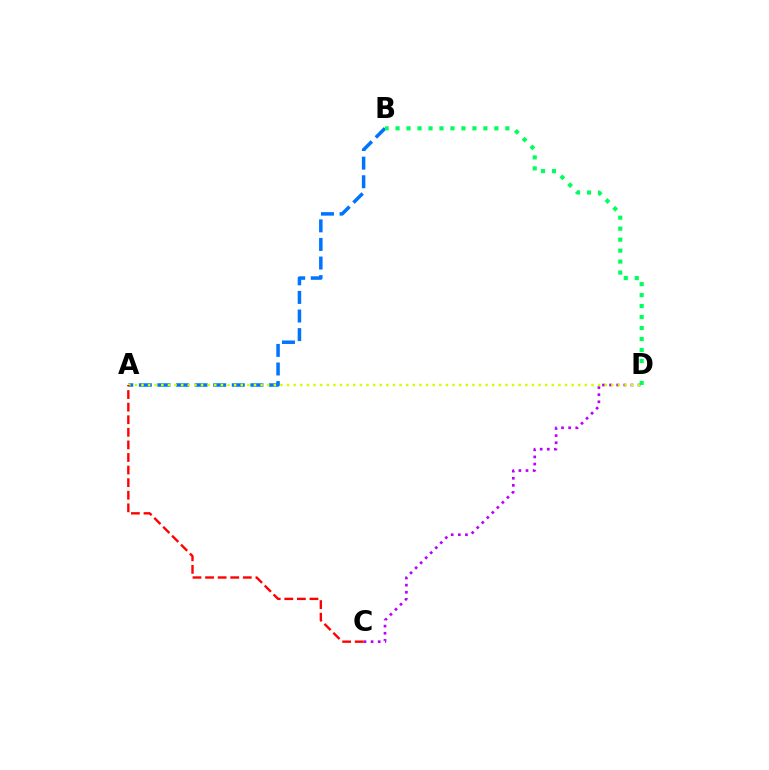{('A', 'B'): [{'color': '#0074ff', 'line_style': 'dashed', 'thickness': 2.53}], ('C', 'D'): [{'color': '#b900ff', 'line_style': 'dotted', 'thickness': 1.93}], ('A', 'D'): [{'color': '#d1ff00', 'line_style': 'dotted', 'thickness': 1.8}], ('A', 'C'): [{'color': '#ff0000', 'line_style': 'dashed', 'thickness': 1.71}], ('B', 'D'): [{'color': '#00ff5c', 'line_style': 'dotted', 'thickness': 2.98}]}